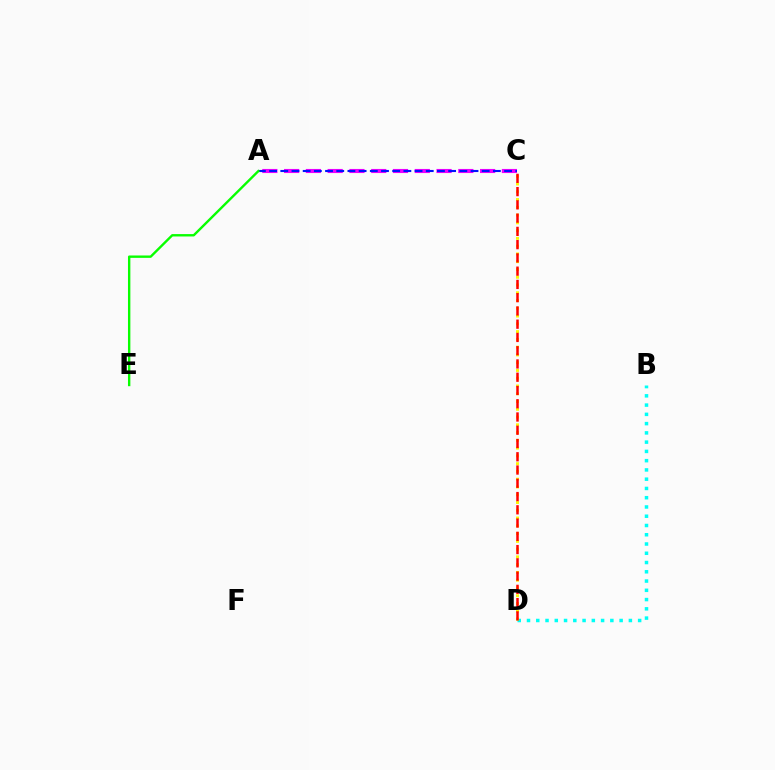{('B', 'D'): [{'color': '#00fff6', 'line_style': 'dotted', 'thickness': 2.52}], ('A', 'C'): [{'color': '#ee00ff', 'line_style': 'dashed', 'thickness': 2.96}, {'color': '#0010ff', 'line_style': 'dashed', 'thickness': 1.52}], ('C', 'D'): [{'color': '#fcf500', 'line_style': 'dotted', 'thickness': 2.11}, {'color': '#ff0000', 'line_style': 'dashed', 'thickness': 1.8}], ('A', 'E'): [{'color': '#08ff00', 'line_style': 'solid', 'thickness': 1.72}]}